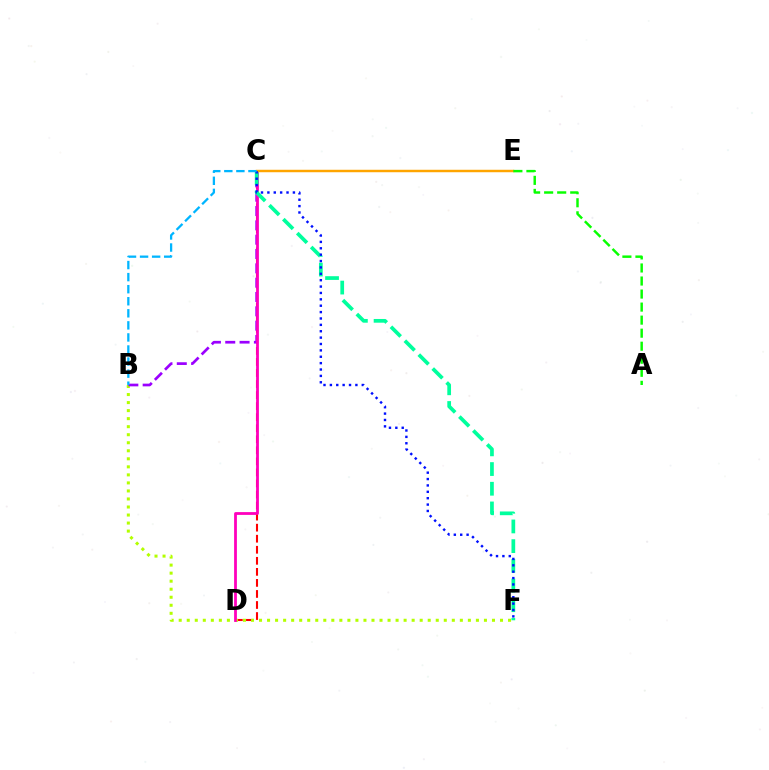{('C', 'D'): [{'color': '#ff0000', 'line_style': 'dashed', 'thickness': 1.5}, {'color': '#ff00bd', 'line_style': 'solid', 'thickness': 2.01}], ('B', 'F'): [{'color': '#b3ff00', 'line_style': 'dotted', 'thickness': 2.18}], ('B', 'C'): [{'color': '#9b00ff', 'line_style': 'dashed', 'thickness': 1.95}, {'color': '#00b5ff', 'line_style': 'dashed', 'thickness': 1.64}], ('C', 'F'): [{'color': '#00ff9d', 'line_style': 'dashed', 'thickness': 2.68}, {'color': '#0010ff', 'line_style': 'dotted', 'thickness': 1.73}], ('C', 'E'): [{'color': '#ffa500', 'line_style': 'solid', 'thickness': 1.77}], ('A', 'E'): [{'color': '#08ff00', 'line_style': 'dashed', 'thickness': 1.77}]}